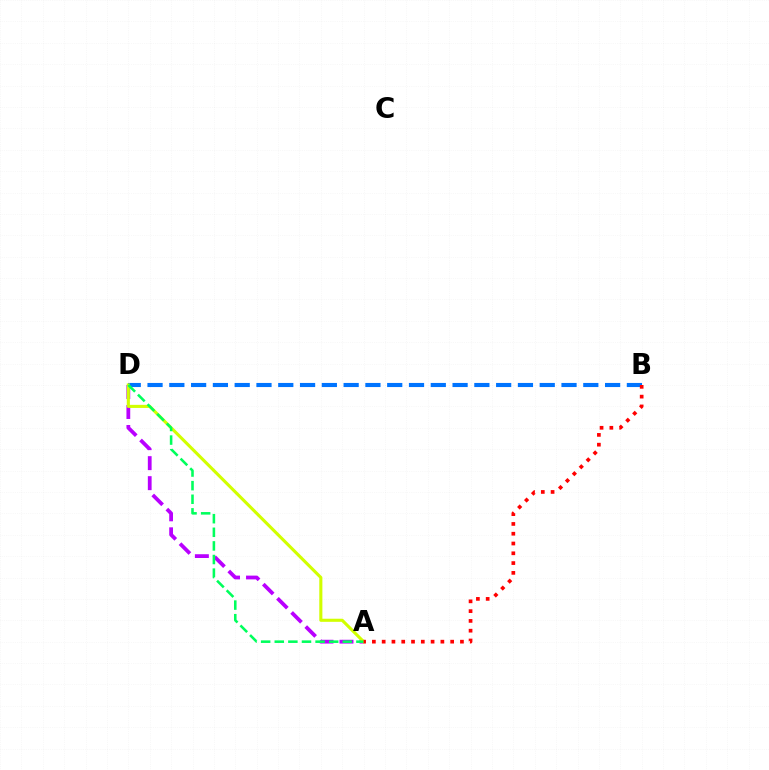{('A', 'D'): [{'color': '#b900ff', 'line_style': 'dashed', 'thickness': 2.72}, {'color': '#d1ff00', 'line_style': 'solid', 'thickness': 2.23}, {'color': '#00ff5c', 'line_style': 'dashed', 'thickness': 1.85}], ('B', 'D'): [{'color': '#0074ff', 'line_style': 'dashed', 'thickness': 2.96}], ('A', 'B'): [{'color': '#ff0000', 'line_style': 'dotted', 'thickness': 2.66}]}